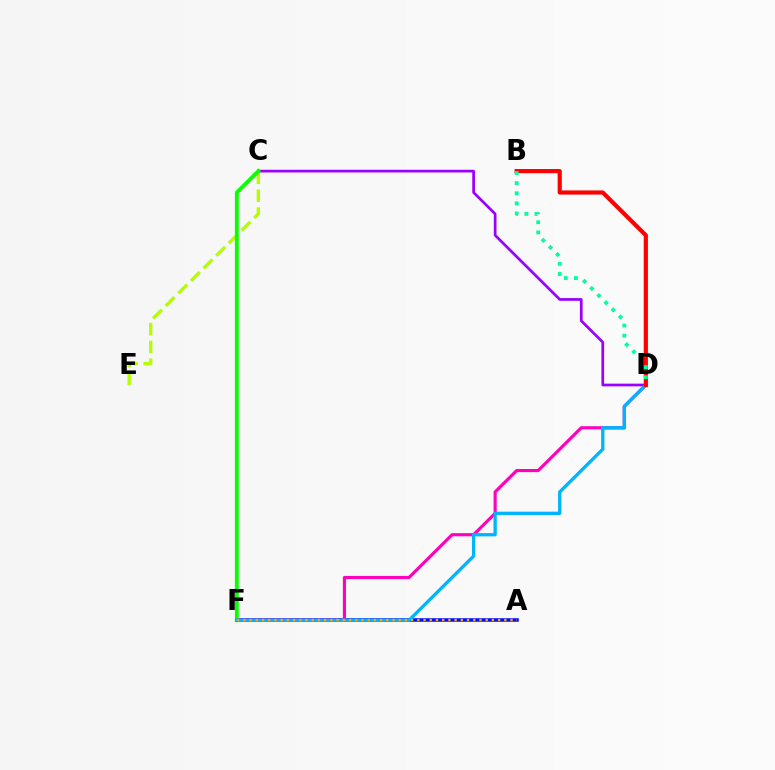{('A', 'F'): [{'color': '#0010ff', 'line_style': 'solid', 'thickness': 2.55}, {'color': '#ffa500', 'line_style': 'dotted', 'thickness': 1.69}], ('C', 'E'): [{'color': '#b3ff00', 'line_style': 'dashed', 'thickness': 2.42}], ('C', 'D'): [{'color': '#9b00ff', 'line_style': 'solid', 'thickness': 1.95}], ('C', 'F'): [{'color': '#08ff00', 'line_style': 'solid', 'thickness': 2.75}], ('D', 'F'): [{'color': '#ff00bd', 'line_style': 'solid', 'thickness': 2.27}, {'color': '#00b5ff', 'line_style': 'solid', 'thickness': 2.39}], ('B', 'D'): [{'color': '#ff0000', 'line_style': 'solid', 'thickness': 3.0}, {'color': '#00ff9d', 'line_style': 'dotted', 'thickness': 2.75}]}